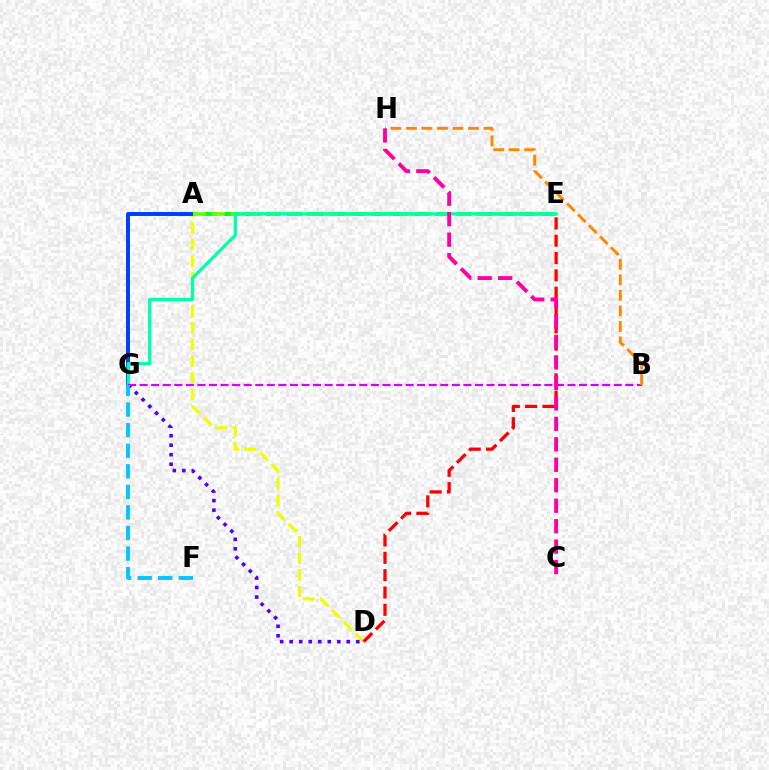{('D', 'G'): [{'color': '#4f00ff', 'line_style': 'dotted', 'thickness': 2.59}], ('A', 'D'): [{'color': '#eeff00', 'line_style': 'dashed', 'thickness': 2.26}], ('A', 'G'): [{'color': '#003fff', 'line_style': 'solid', 'thickness': 2.84}], ('A', 'E'): [{'color': '#00ff27', 'line_style': 'dashed', 'thickness': 2.87}, {'color': '#66ff00', 'line_style': 'dashed', 'thickness': 2.55}], ('E', 'G'): [{'color': '#00ffaf', 'line_style': 'solid', 'thickness': 2.35}], ('D', 'E'): [{'color': '#ff0000', 'line_style': 'dashed', 'thickness': 2.35}], ('B', 'G'): [{'color': '#d600ff', 'line_style': 'dashed', 'thickness': 1.57}], ('F', 'G'): [{'color': '#00c7ff', 'line_style': 'dashed', 'thickness': 2.79}], ('B', 'H'): [{'color': '#ff8800', 'line_style': 'dashed', 'thickness': 2.11}], ('C', 'H'): [{'color': '#ff00a0', 'line_style': 'dashed', 'thickness': 2.78}]}